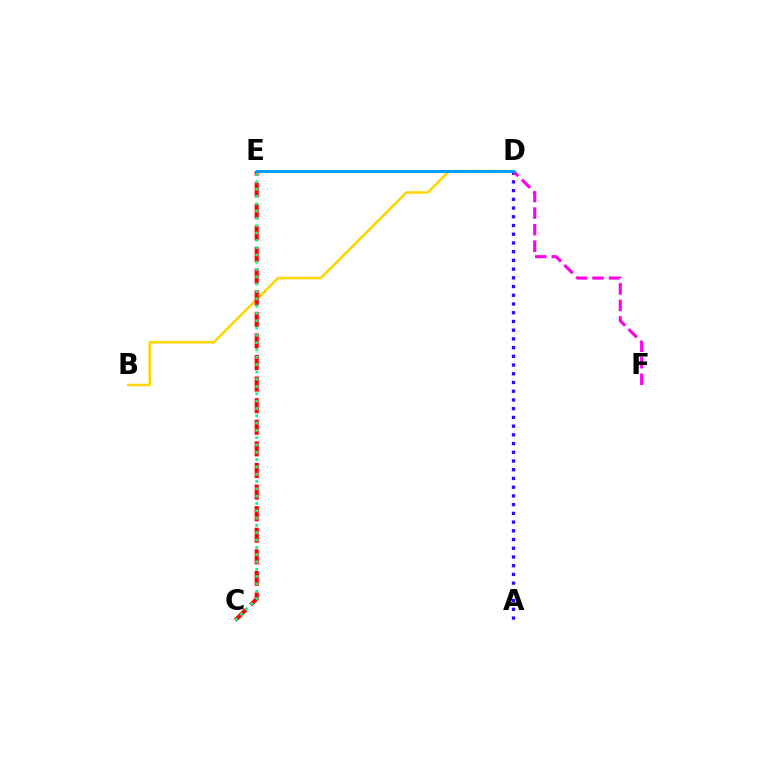{('B', 'D'): [{'color': '#ffd500', 'line_style': 'solid', 'thickness': 1.83}], ('C', 'E'): [{'color': '#ff0000', 'line_style': 'dashed', 'thickness': 2.93}, {'color': '#00ff86', 'line_style': 'dotted', 'thickness': 1.99}], ('D', 'E'): [{'color': '#4fff00', 'line_style': 'dashed', 'thickness': 2.2}, {'color': '#009eff', 'line_style': 'solid', 'thickness': 2.12}], ('A', 'D'): [{'color': '#3700ff', 'line_style': 'dotted', 'thickness': 2.37}], ('D', 'F'): [{'color': '#ff00ed', 'line_style': 'dashed', 'thickness': 2.25}]}